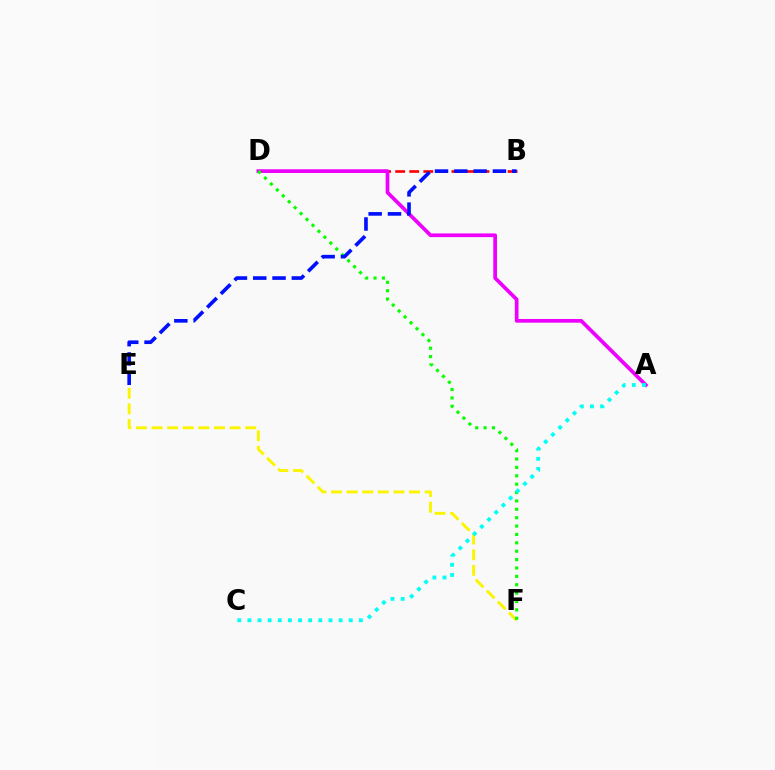{('E', 'F'): [{'color': '#fcf500', 'line_style': 'dashed', 'thickness': 2.12}], ('B', 'D'): [{'color': '#ff0000', 'line_style': 'dashed', 'thickness': 1.91}], ('A', 'D'): [{'color': '#ee00ff', 'line_style': 'solid', 'thickness': 2.67}], ('D', 'F'): [{'color': '#08ff00', 'line_style': 'dotted', 'thickness': 2.28}], ('A', 'C'): [{'color': '#00fff6', 'line_style': 'dotted', 'thickness': 2.75}], ('B', 'E'): [{'color': '#0010ff', 'line_style': 'dashed', 'thickness': 2.62}]}